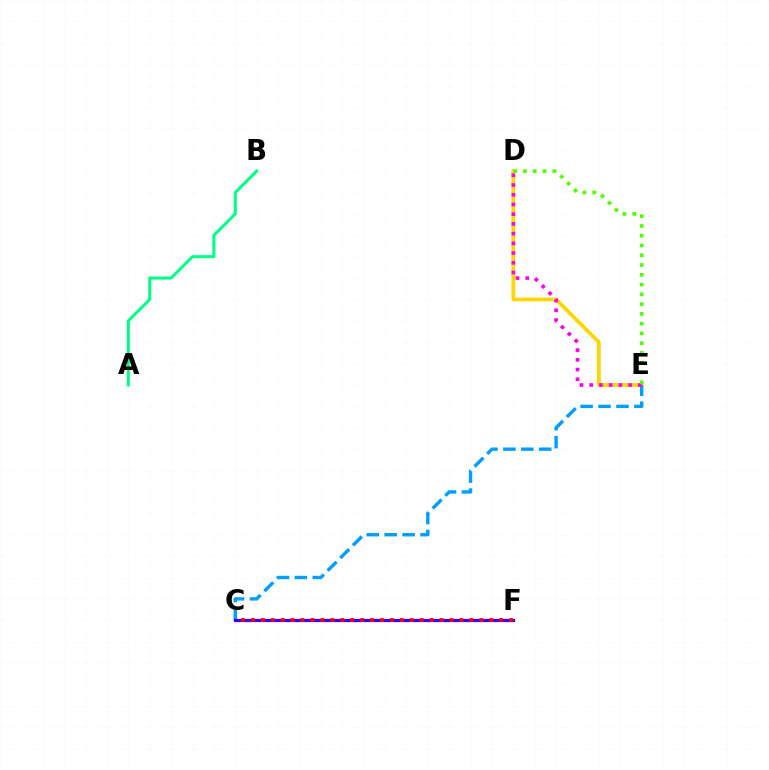{('D', 'E'): [{'color': '#ffd500', 'line_style': 'solid', 'thickness': 2.69}, {'color': '#ff00ed', 'line_style': 'dotted', 'thickness': 2.64}, {'color': '#4fff00', 'line_style': 'dotted', 'thickness': 2.65}], ('C', 'E'): [{'color': '#009eff', 'line_style': 'dashed', 'thickness': 2.43}], ('C', 'F'): [{'color': '#3700ff', 'line_style': 'solid', 'thickness': 2.32}, {'color': '#ff0000', 'line_style': 'dotted', 'thickness': 2.7}], ('A', 'B'): [{'color': '#00ff86', 'line_style': 'solid', 'thickness': 2.18}]}